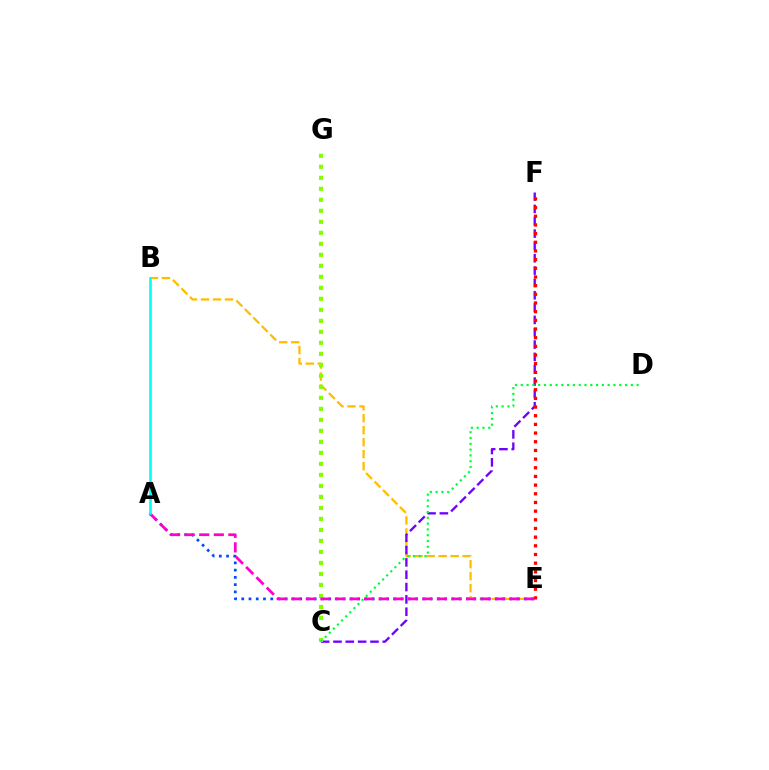{('B', 'E'): [{'color': '#ffbd00', 'line_style': 'dashed', 'thickness': 1.63}], ('C', 'F'): [{'color': '#7200ff', 'line_style': 'dashed', 'thickness': 1.68}], ('E', 'F'): [{'color': '#ff0000', 'line_style': 'dotted', 'thickness': 2.36}], ('A', 'E'): [{'color': '#004bff', 'line_style': 'dotted', 'thickness': 1.97}, {'color': '#ff00cf', 'line_style': 'dashed', 'thickness': 1.98}], ('C', 'G'): [{'color': '#84ff00', 'line_style': 'dotted', 'thickness': 2.99}], ('C', 'D'): [{'color': '#00ff39', 'line_style': 'dotted', 'thickness': 1.57}], ('A', 'B'): [{'color': '#00fff6', 'line_style': 'solid', 'thickness': 1.9}]}